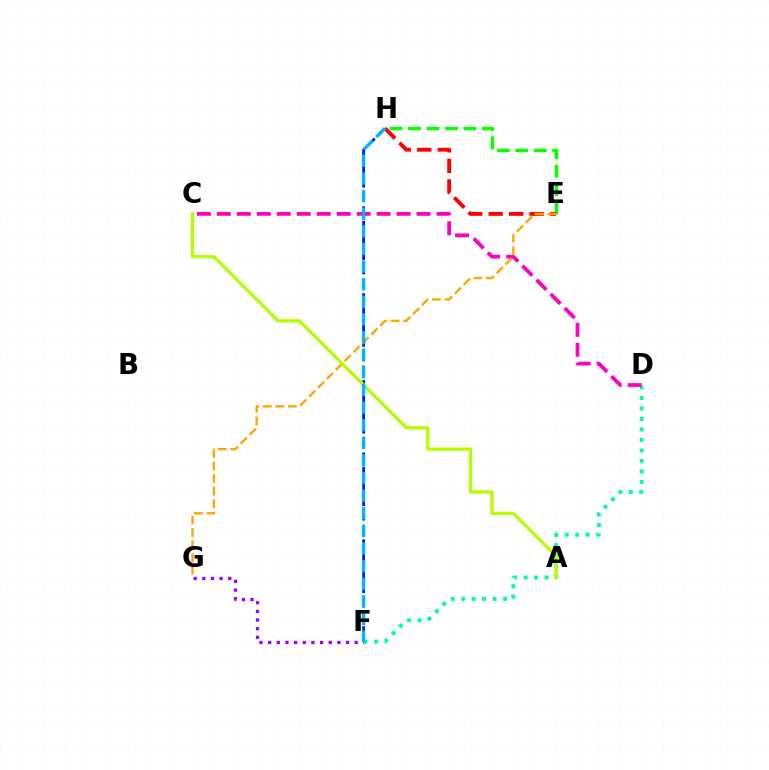{('F', 'H'): [{'color': '#0010ff', 'line_style': 'dashed', 'thickness': 1.97}, {'color': '#00b5ff', 'line_style': 'dashed', 'thickness': 2.39}], ('E', 'H'): [{'color': '#08ff00', 'line_style': 'dashed', 'thickness': 2.51}, {'color': '#ff0000', 'line_style': 'dashed', 'thickness': 2.78}], ('F', 'G'): [{'color': '#9b00ff', 'line_style': 'dotted', 'thickness': 2.35}], ('D', 'F'): [{'color': '#00ff9d', 'line_style': 'dotted', 'thickness': 2.85}], ('C', 'D'): [{'color': '#ff00bd', 'line_style': 'dashed', 'thickness': 2.71}], ('E', 'G'): [{'color': '#ffa500', 'line_style': 'dashed', 'thickness': 1.71}], ('A', 'C'): [{'color': '#b3ff00', 'line_style': 'solid', 'thickness': 2.36}]}